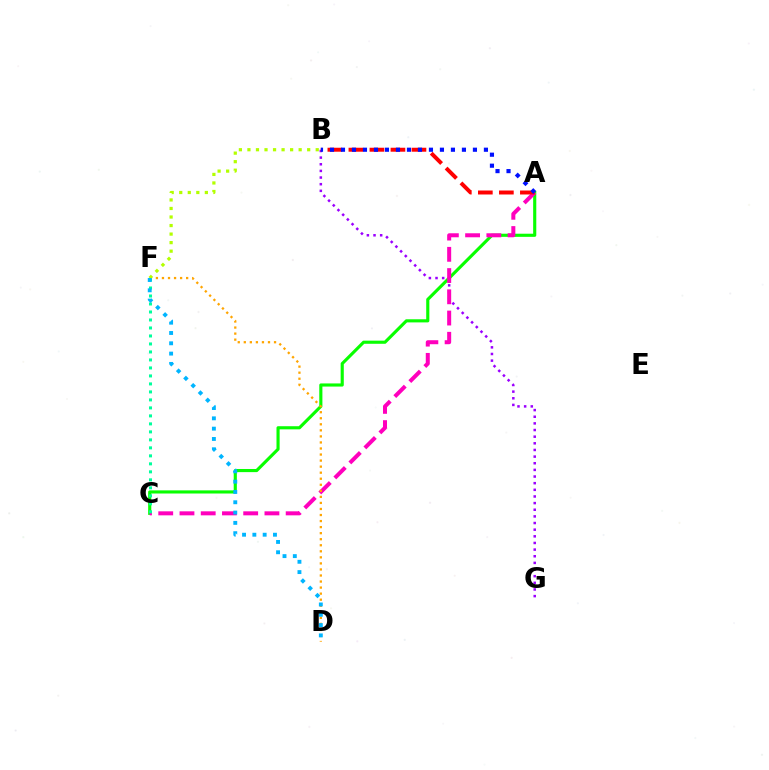{('B', 'G'): [{'color': '#9b00ff', 'line_style': 'dotted', 'thickness': 1.8}], ('A', 'C'): [{'color': '#08ff00', 'line_style': 'solid', 'thickness': 2.25}, {'color': '#ff00bd', 'line_style': 'dashed', 'thickness': 2.89}], ('D', 'F'): [{'color': '#ffa500', 'line_style': 'dotted', 'thickness': 1.64}, {'color': '#00b5ff', 'line_style': 'dotted', 'thickness': 2.8}], ('C', 'F'): [{'color': '#00ff9d', 'line_style': 'dotted', 'thickness': 2.17}], ('A', 'B'): [{'color': '#ff0000', 'line_style': 'dashed', 'thickness': 2.86}, {'color': '#0010ff', 'line_style': 'dotted', 'thickness': 2.99}], ('B', 'F'): [{'color': '#b3ff00', 'line_style': 'dotted', 'thickness': 2.32}]}